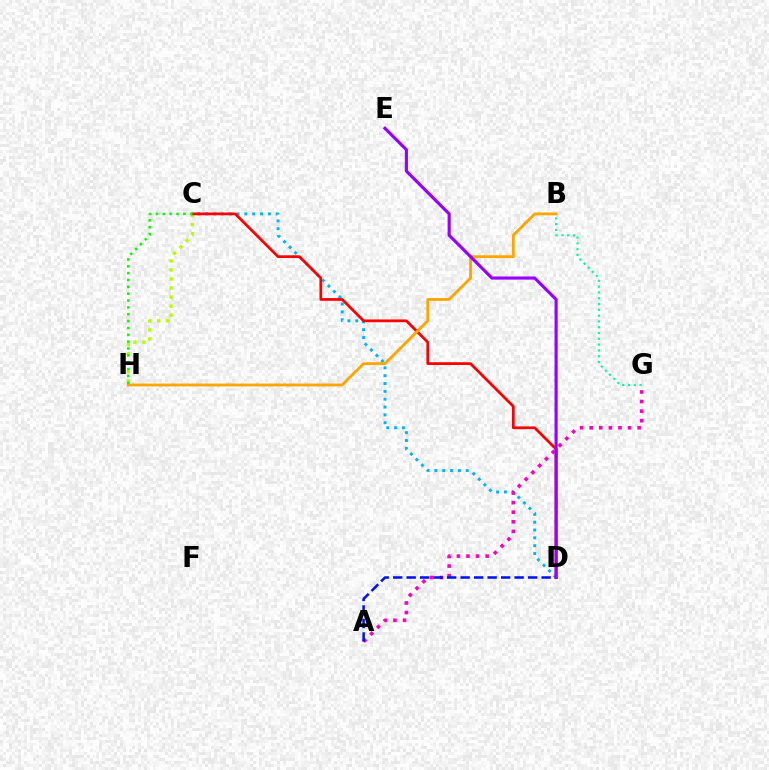{('C', 'H'): [{'color': '#b3ff00', 'line_style': 'dotted', 'thickness': 2.45}, {'color': '#08ff00', 'line_style': 'dotted', 'thickness': 1.86}], ('C', 'D'): [{'color': '#00b5ff', 'line_style': 'dotted', 'thickness': 2.13}, {'color': '#ff0000', 'line_style': 'solid', 'thickness': 1.99}], ('A', 'G'): [{'color': '#ff00bd', 'line_style': 'dotted', 'thickness': 2.61}], ('A', 'D'): [{'color': '#0010ff', 'line_style': 'dashed', 'thickness': 1.83}], ('B', 'H'): [{'color': '#ffa500', 'line_style': 'solid', 'thickness': 2.03}], ('D', 'E'): [{'color': '#9b00ff', 'line_style': 'solid', 'thickness': 2.27}], ('B', 'G'): [{'color': '#00ff9d', 'line_style': 'dotted', 'thickness': 1.57}]}